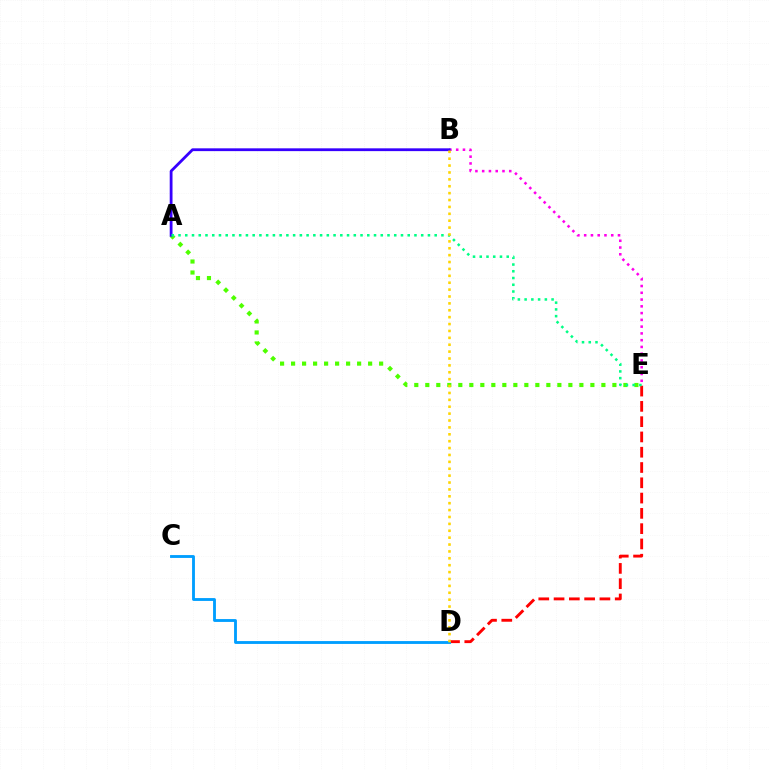{('A', 'E'): [{'color': '#4fff00', 'line_style': 'dotted', 'thickness': 2.99}, {'color': '#00ff86', 'line_style': 'dotted', 'thickness': 1.83}], ('B', 'E'): [{'color': '#ff00ed', 'line_style': 'dotted', 'thickness': 1.84}], ('D', 'E'): [{'color': '#ff0000', 'line_style': 'dashed', 'thickness': 2.08}], ('C', 'D'): [{'color': '#009eff', 'line_style': 'solid', 'thickness': 2.05}], ('A', 'B'): [{'color': '#3700ff', 'line_style': 'solid', 'thickness': 2.01}], ('B', 'D'): [{'color': '#ffd500', 'line_style': 'dotted', 'thickness': 1.87}]}